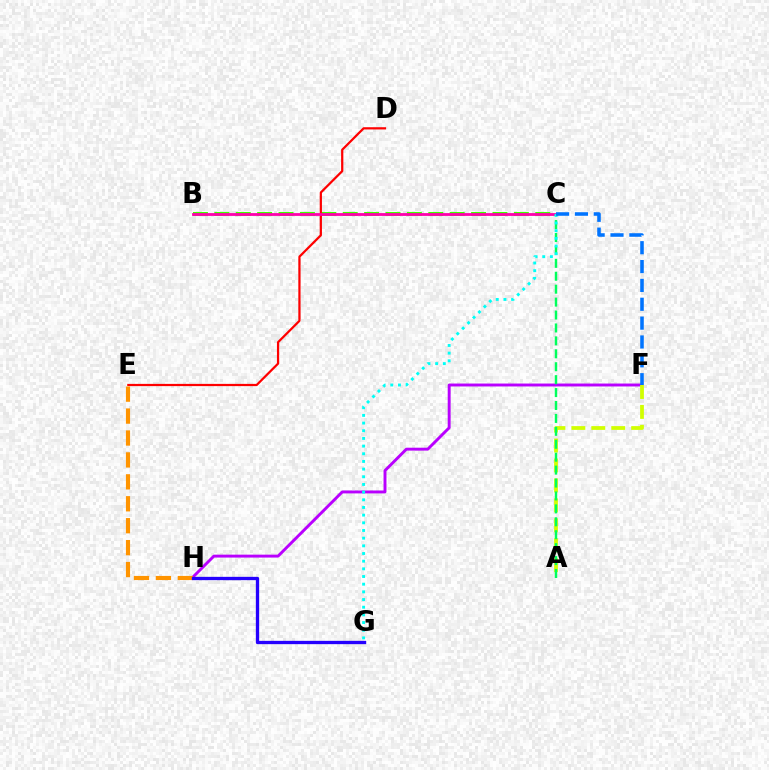{('B', 'C'): [{'color': '#3dff00', 'line_style': 'dashed', 'thickness': 2.91}, {'color': '#ff00ac', 'line_style': 'solid', 'thickness': 2.02}], ('F', 'H'): [{'color': '#b900ff', 'line_style': 'solid', 'thickness': 2.1}], ('D', 'E'): [{'color': '#ff0000', 'line_style': 'solid', 'thickness': 1.61}], ('E', 'H'): [{'color': '#ff9400', 'line_style': 'dashed', 'thickness': 2.98}], ('G', 'H'): [{'color': '#2500ff', 'line_style': 'solid', 'thickness': 2.38}], ('A', 'F'): [{'color': '#d1ff00', 'line_style': 'dashed', 'thickness': 2.71}], ('A', 'C'): [{'color': '#00ff5c', 'line_style': 'dashed', 'thickness': 1.76}], ('C', 'G'): [{'color': '#00fff6', 'line_style': 'dotted', 'thickness': 2.08}], ('C', 'F'): [{'color': '#0074ff', 'line_style': 'dashed', 'thickness': 2.56}]}